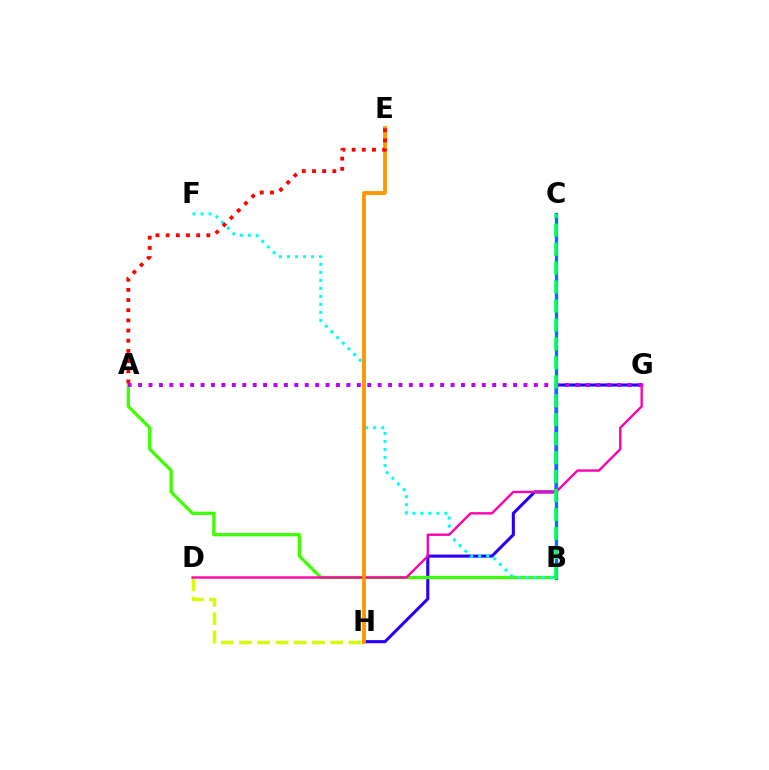{('G', 'H'): [{'color': '#2500ff', 'line_style': 'solid', 'thickness': 2.22}], ('B', 'C'): [{'color': '#0074ff', 'line_style': 'solid', 'thickness': 2.41}, {'color': '#00ff5c', 'line_style': 'dashed', 'thickness': 2.58}], ('A', 'B'): [{'color': '#3dff00', 'line_style': 'solid', 'thickness': 2.34}], ('B', 'F'): [{'color': '#00fff6', 'line_style': 'dotted', 'thickness': 2.18}], ('D', 'H'): [{'color': '#d1ff00', 'line_style': 'dashed', 'thickness': 2.48}], ('A', 'G'): [{'color': '#b900ff', 'line_style': 'dotted', 'thickness': 2.83}], ('D', 'G'): [{'color': '#ff00ac', 'line_style': 'solid', 'thickness': 1.71}], ('E', 'H'): [{'color': '#ff9400', 'line_style': 'solid', 'thickness': 2.72}], ('A', 'E'): [{'color': '#ff0000', 'line_style': 'dotted', 'thickness': 2.76}]}